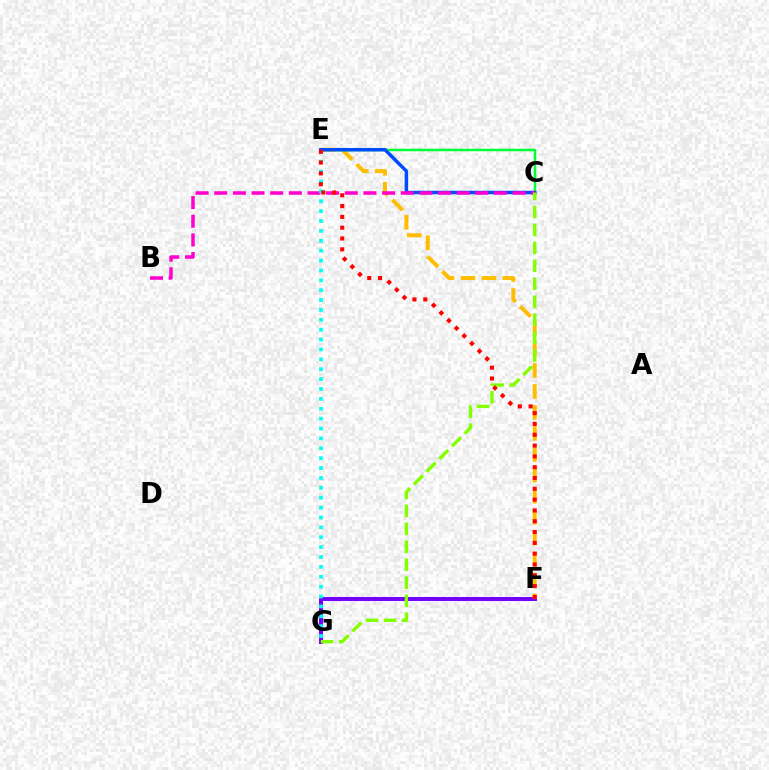{('F', 'G'): [{'color': '#7200ff', 'line_style': 'solid', 'thickness': 2.85}], ('E', 'F'): [{'color': '#ffbd00', 'line_style': 'dashed', 'thickness': 2.85}, {'color': '#ff0000', 'line_style': 'dotted', 'thickness': 2.94}], ('C', 'E'): [{'color': '#00ff39', 'line_style': 'solid', 'thickness': 1.8}, {'color': '#004bff', 'line_style': 'solid', 'thickness': 2.51}], ('B', 'C'): [{'color': '#ff00cf', 'line_style': 'dashed', 'thickness': 2.53}], ('E', 'G'): [{'color': '#00fff6', 'line_style': 'dotted', 'thickness': 2.68}], ('C', 'G'): [{'color': '#84ff00', 'line_style': 'dashed', 'thickness': 2.44}]}